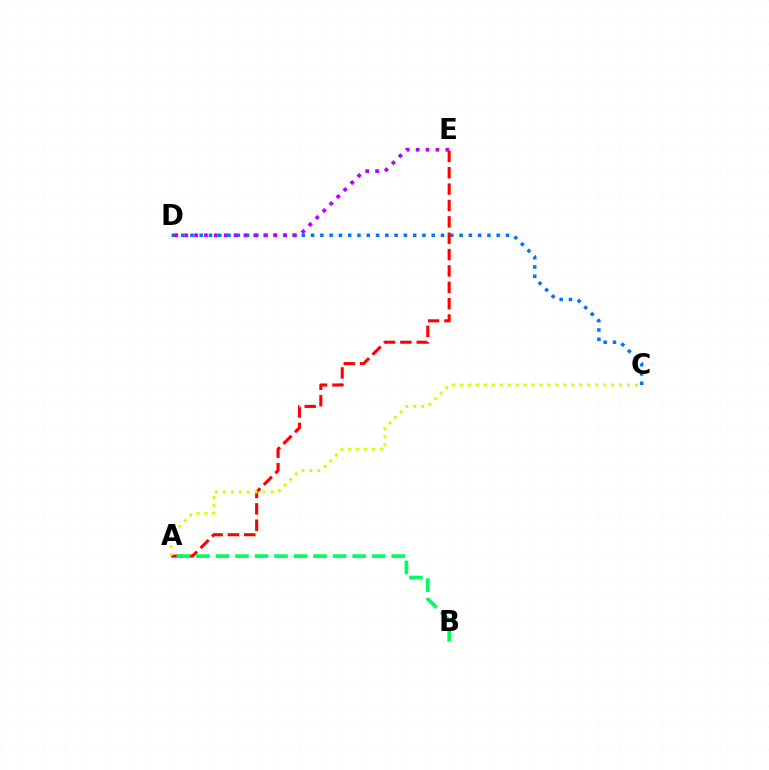{('C', 'D'): [{'color': '#0074ff', 'line_style': 'dotted', 'thickness': 2.52}], ('D', 'E'): [{'color': '#b900ff', 'line_style': 'dotted', 'thickness': 2.69}], ('A', 'E'): [{'color': '#ff0000', 'line_style': 'dashed', 'thickness': 2.22}], ('A', 'C'): [{'color': '#d1ff00', 'line_style': 'dotted', 'thickness': 2.16}], ('A', 'B'): [{'color': '#00ff5c', 'line_style': 'dashed', 'thickness': 2.65}]}